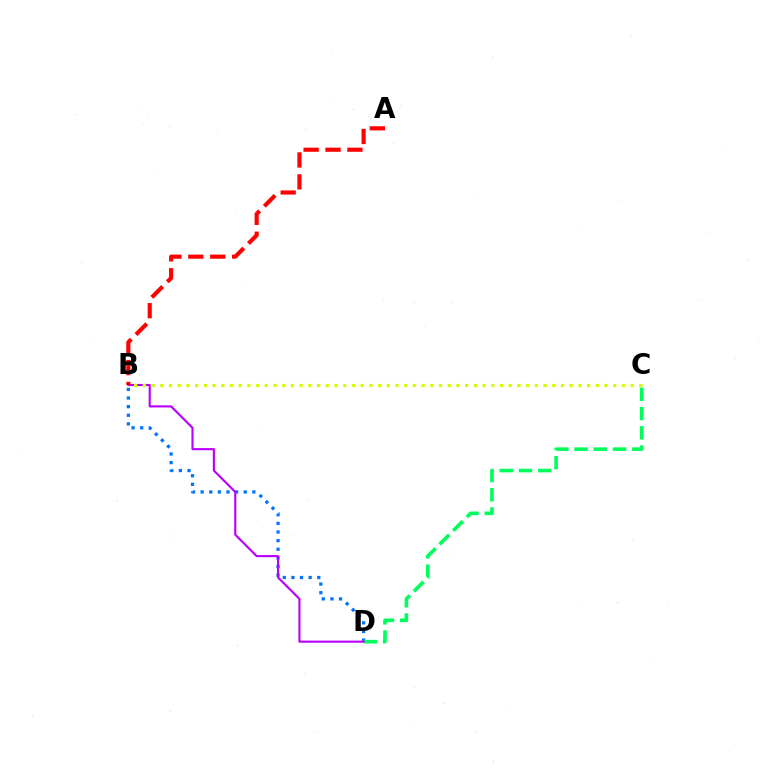{('B', 'D'): [{'color': '#0074ff', 'line_style': 'dotted', 'thickness': 2.34}, {'color': '#b900ff', 'line_style': 'solid', 'thickness': 1.54}], ('C', 'D'): [{'color': '#00ff5c', 'line_style': 'dashed', 'thickness': 2.61}], ('B', 'C'): [{'color': '#d1ff00', 'line_style': 'dotted', 'thickness': 2.37}], ('A', 'B'): [{'color': '#ff0000', 'line_style': 'dashed', 'thickness': 2.98}]}